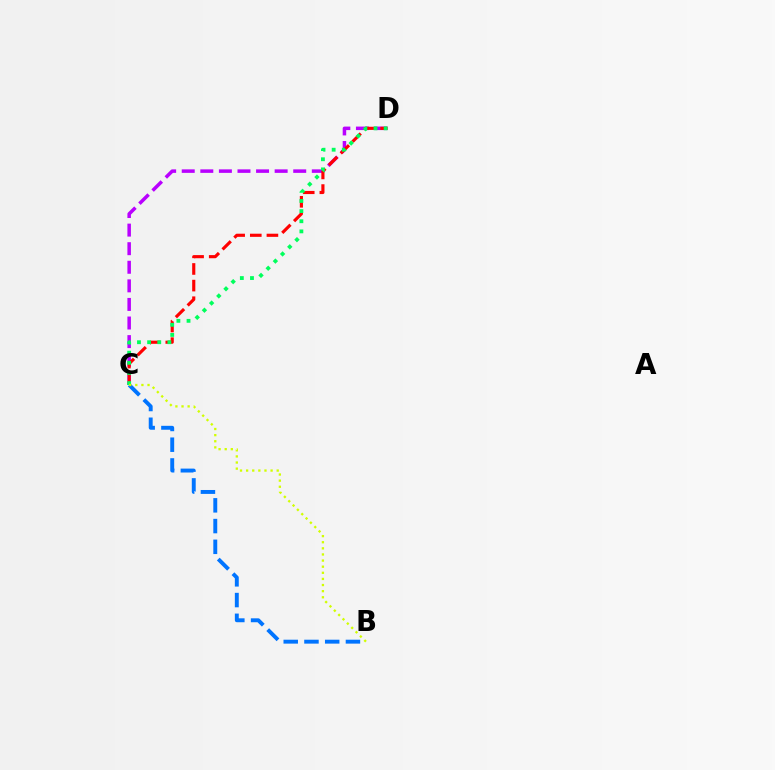{('B', 'C'): [{'color': '#0074ff', 'line_style': 'dashed', 'thickness': 2.82}, {'color': '#d1ff00', 'line_style': 'dotted', 'thickness': 1.66}], ('C', 'D'): [{'color': '#b900ff', 'line_style': 'dashed', 'thickness': 2.52}, {'color': '#ff0000', 'line_style': 'dashed', 'thickness': 2.26}, {'color': '#00ff5c', 'line_style': 'dotted', 'thickness': 2.75}]}